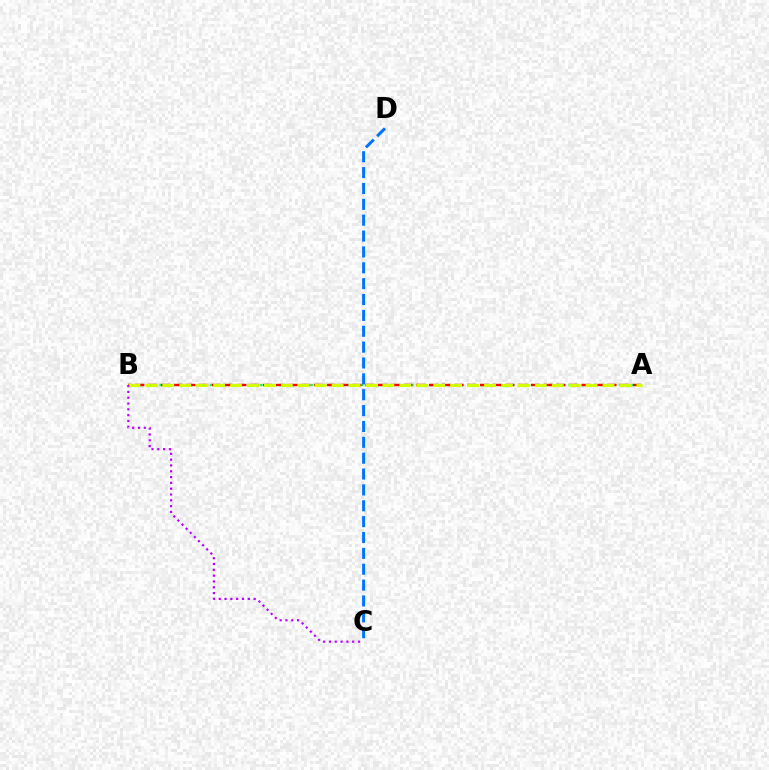{('A', 'B'): [{'color': '#00ff5c', 'line_style': 'dotted', 'thickness': 1.71}, {'color': '#ff0000', 'line_style': 'dashed', 'thickness': 1.73}, {'color': '#d1ff00', 'line_style': 'dashed', 'thickness': 2.3}], ('C', 'D'): [{'color': '#0074ff', 'line_style': 'dashed', 'thickness': 2.16}], ('B', 'C'): [{'color': '#b900ff', 'line_style': 'dotted', 'thickness': 1.58}]}